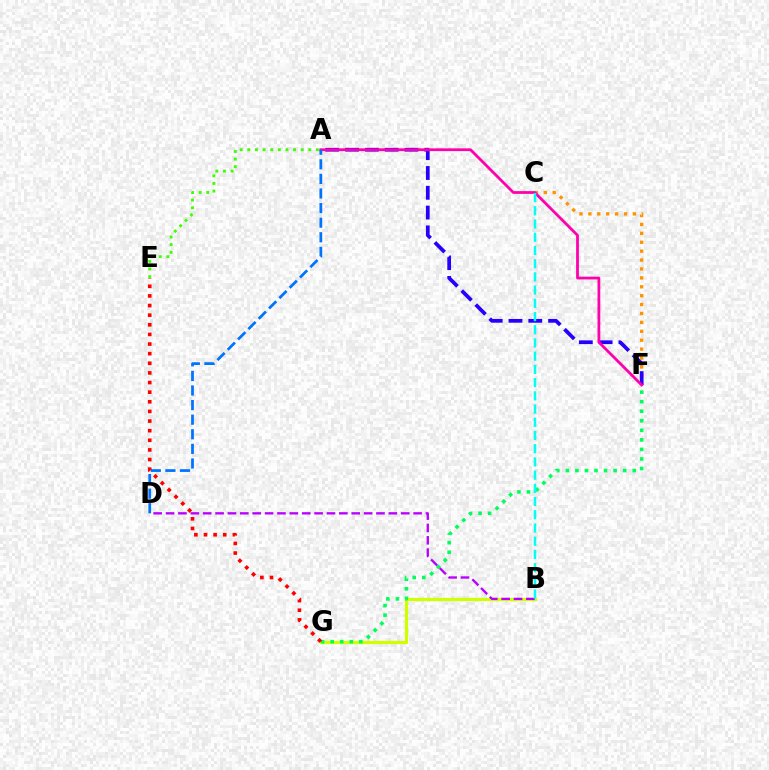{('C', 'F'): [{'color': '#ff9400', 'line_style': 'dotted', 'thickness': 2.42}], ('A', 'E'): [{'color': '#3dff00', 'line_style': 'dotted', 'thickness': 2.07}], ('B', 'G'): [{'color': '#d1ff00', 'line_style': 'solid', 'thickness': 2.32}], ('F', 'G'): [{'color': '#00ff5c', 'line_style': 'dotted', 'thickness': 2.59}], ('A', 'F'): [{'color': '#2500ff', 'line_style': 'dashed', 'thickness': 2.69}, {'color': '#ff00ac', 'line_style': 'solid', 'thickness': 2.0}], ('B', 'D'): [{'color': '#b900ff', 'line_style': 'dashed', 'thickness': 1.68}], ('B', 'C'): [{'color': '#00fff6', 'line_style': 'dashed', 'thickness': 1.8}], ('A', 'D'): [{'color': '#0074ff', 'line_style': 'dashed', 'thickness': 1.98}], ('E', 'G'): [{'color': '#ff0000', 'line_style': 'dotted', 'thickness': 2.62}]}